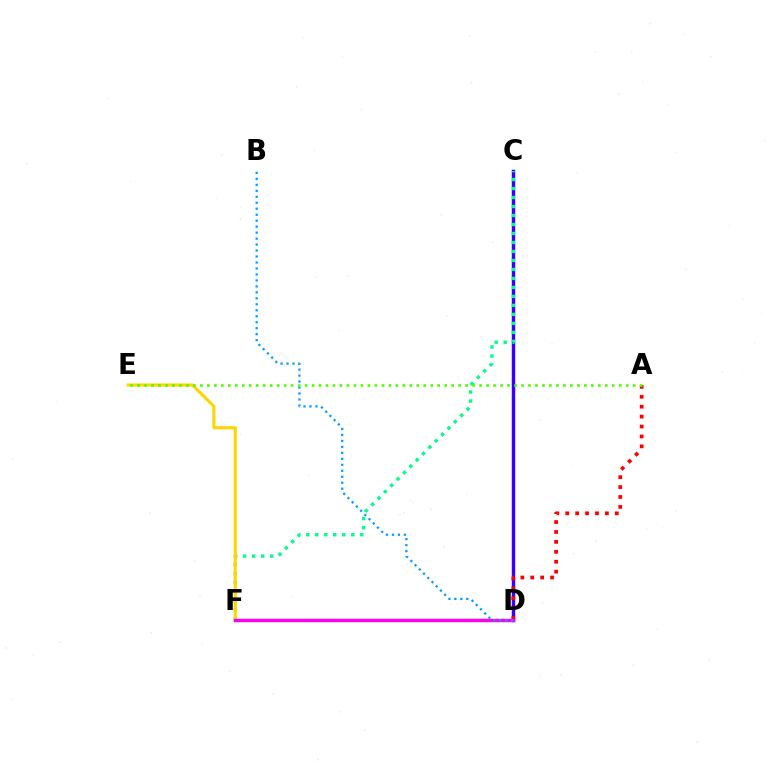{('C', 'D'): [{'color': '#3700ff', 'line_style': 'solid', 'thickness': 2.48}], ('C', 'F'): [{'color': '#00ff86', 'line_style': 'dotted', 'thickness': 2.44}], ('A', 'D'): [{'color': '#ff0000', 'line_style': 'dotted', 'thickness': 2.69}], ('E', 'F'): [{'color': '#ffd500', 'line_style': 'solid', 'thickness': 2.22}], ('D', 'F'): [{'color': '#ff00ed', 'line_style': 'solid', 'thickness': 2.47}], ('B', 'D'): [{'color': '#009eff', 'line_style': 'dotted', 'thickness': 1.62}], ('A', 'E'): [{'color': '#4fff00', 'line_style': 'dotted', 'thickness': 1.9}]}